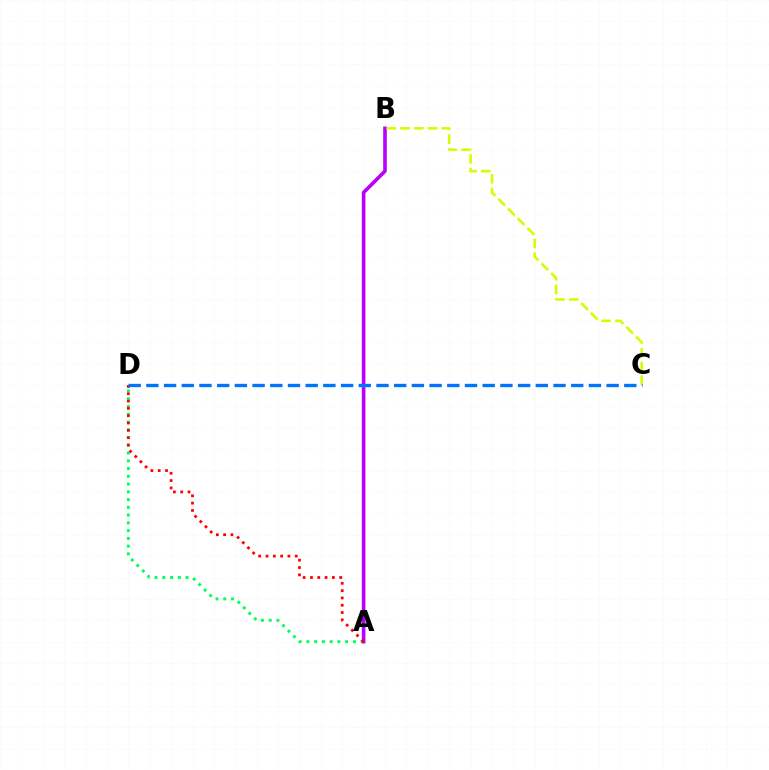{('A', 'D'): [{'color': '#00ff5c', 'line_style': 'dotted', 'thickness': 2.11}, {'color': '#ff0000', 'line_style': 'dotted', 'thickness': 1.99}], ('A', 'B'): [{'color': '#b900ff', 'line_style': 'solid', 'thickness': 2.6}], ('B', 'C'): [{'color': '#d1ff00', 'line_style': 'dashed', 'thickness': 1.87}], ('C', 'D'): [{'color': '#0074ff', 'line_style': 'dashed', 'thickness': 2.4}]}